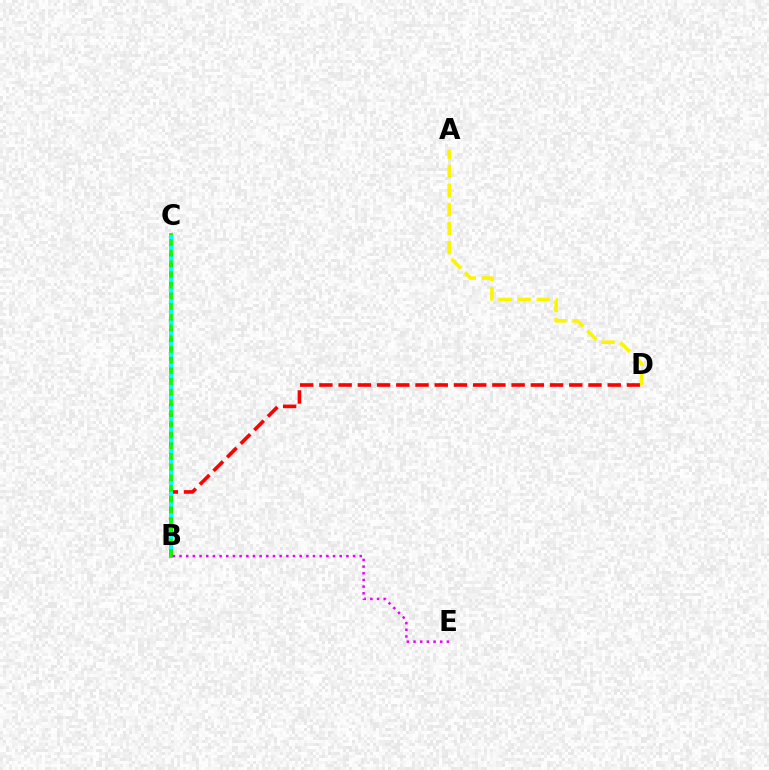{('B', 'C'): [{'color': '#0010ff', 'line_style': 'dotted', 'thickness': 2.55}, {'color': '#08ff00', 'line_style': 'solid', 'thickness': 2.72}, {'color': '#00fff6', 'line_style': 'dotted', 'thickness': 2.91}], ('B', 'D'): [{'color': '#ff0000', 'line_style': 'dashed', 'thickness': 2.61}], ('B', 'E'): [{'color': '#ee00ff', 'line_style': 'dotted', 'thickness': 1.81}], ('A', 'D'): [{'color': '#fcf500', 'line_style': 'dashed', 'thickness': 2.59}]}